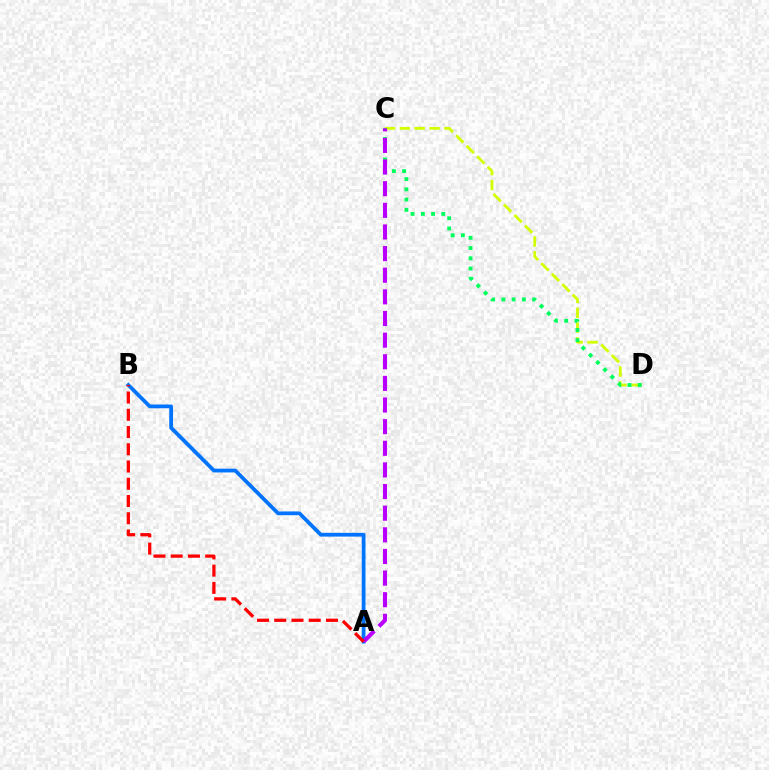{('C', 'D'): [{'color': '#d1ff00', 'line_style': 'dashed', 'thickness': 2.02}, {'color': '#00ff5c', 'line_style': 'dotted', 'thickness': 2.78}], ('A', 'B'): [{'color': '#0074ff', 'line_style': 'solid', 'thickness': 2.71}, {'color': '#ff0000', 'line_style': 'dashed', 'thickness': 2.34}], ('A', 'C'): [{'color': '#b900ff', 'line_style': 'dashed', 'thickness': 2.94}]}